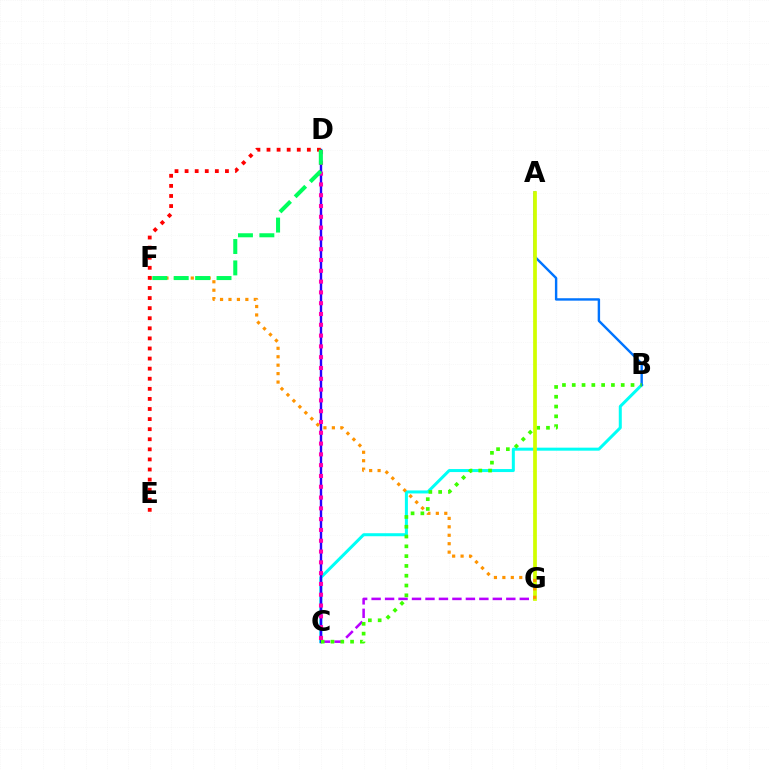{('B', 'C'): [{'color': '#00fff6', 'line_style': 'solid', 'thickness': 2.17}, {'color': '#3dff00', 'line_style': 'dotted', 'thickness': 2.66}], ('A', 'B'): [{'color': '#0074ff', 'line_style': 'solid', 'thickness': 1.74}], ('C', 'G'): [{'color': '#b900ff', 'line_style': 'dashed', 'thickness': 1.83}], ('C', 'D'): [{'color': '#2500ff', 'line_style': 'solid', 'thickness': 1.73}, {'color': '#ff00ac', 'line_style': 'dotted', 'thickness': 2.93}], ('A', 'G'): [{'color': '#d1ff00', 'line_style': 'solid', 'thickness': 2.69}], ('F', 'G'): [{'color': '#ff9400', 'line_style': 'dotted', 'thickness': 2.29}], ('D', 'E'): [{'color': '#ff0000', 'line_style': 'dotted', 'thickness': 2.74}], ('D', 'F'): [{'color': '#00ff5c', 'line_style': 'dashed', 'thickness': 2.91}]}